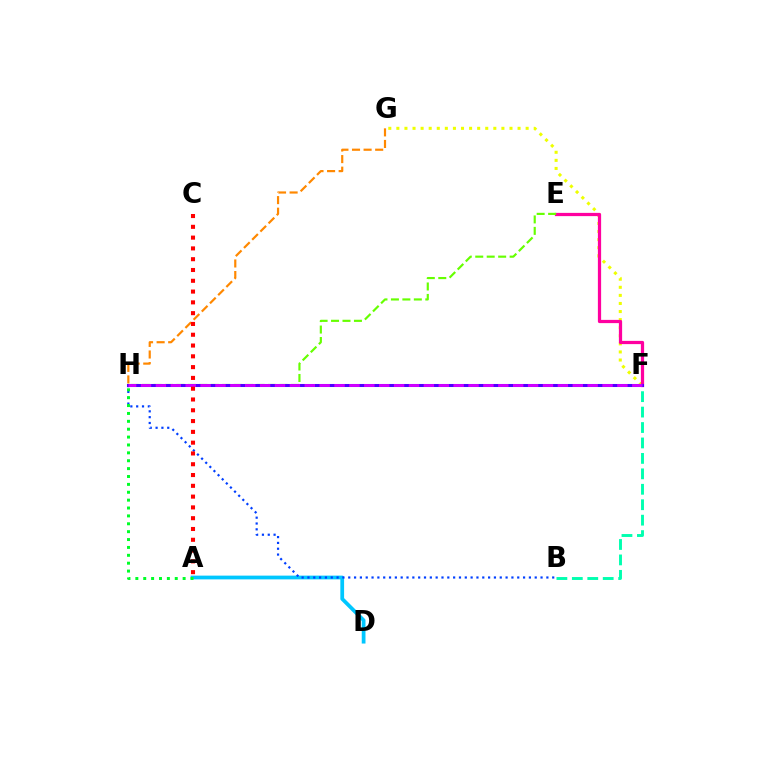{('A', 'D'): [{'color': '#00c7ff', 'line_style': 'solid', 'thickness': 2.7}], ('F', 'G'): [{'color': '#eeff00', 'line_style': 'dotted', 'thickness': 2.2}], ('B', 'F'): [{'color': '#00ffaf', 'line_style': 'dashed', 'thickness': 2.1}], ('B', 'H'): [{'color': '#003fff', 'line_style': 'dotted', 'thickness': 1.58}], ('E', 'F'): [{'color': '#ff00a0', 'line_style': 'solid', 'thickness': 2.33}], ('E', 'H'): [{'color': '#66ff00', 'line_style': 'dashed', 'thickness': 1.56}], ('A', 'H'): [{'color': '#00ff27', 'line_style': 'dotted', 'thickness': 2.14}], ('G', 'H'): [{'color': '#ff8800', 'line_style': 'dashed', 'thickness': 1.57}], ('F', 'H'): [{'color': '#4f00ff', 'line_style': 'solid', 'thickness': 2.19}, {'color': '#d600ff', 'line_style': 'dashed', 'thickness': 2.02}], ('A', 'C'): [{'color': '#ff0000', 'line_style': 'dotted', 'thickness': 2.93}]}